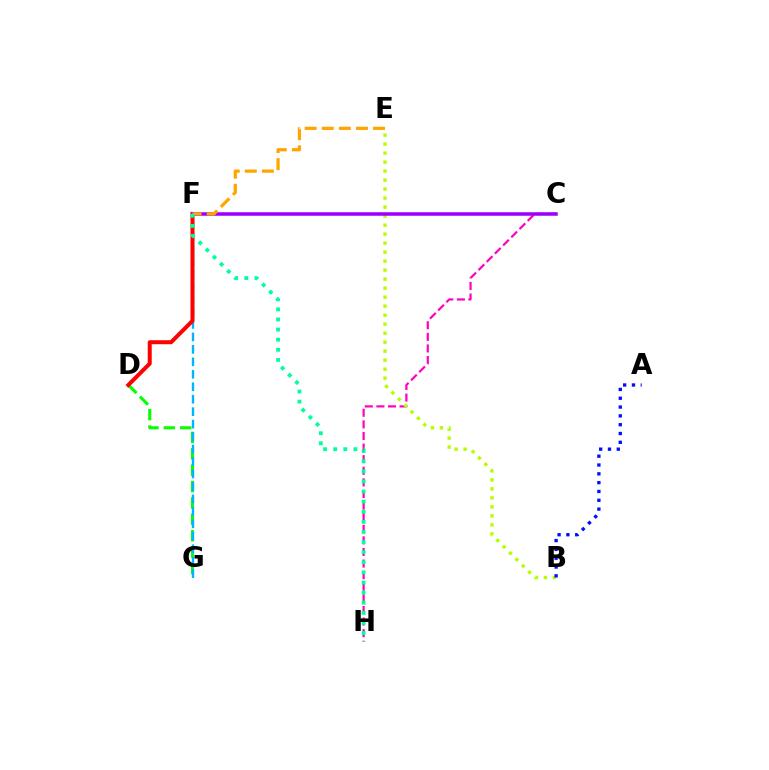{('D', 'G'): [{'color': '#08ff00', 'line_style': 'dashed', 'thickness': 2.23}], ('C', 'H'): [{'color': '#ff00bd', 'line_style': 'dashed', 'thickness': 1.58}], ('B', 'E'): [{'color': '#b3ff00', 'line_style': 'dotted', 'thickness': 2.45}], ('F', 'G'): [{'color': '#00b5ff', 'line_style': 'dashed', 'thickness': 1.69}], ('D', 'F'): [{'color': '#ff0000', 'line_style': 'solid', 'thickness': 2.88}], ('C', 'F'): [{'color': '#9b00ff', 'line_style': 'solid', 'thickness': 2.53}], ('A', 'B'): [{'color': '#0010ff', 'line_style': 'dotted', 'thickness': 2.4}], ('E', 'F'): [{'color': '#ffa500', 'line_style': 'dashed', 'thickness': 2.32}], ('F', 'H'): [{'color': '#00ff9d', 'line_style': 'dotted', 'thickness': 2.75}]}